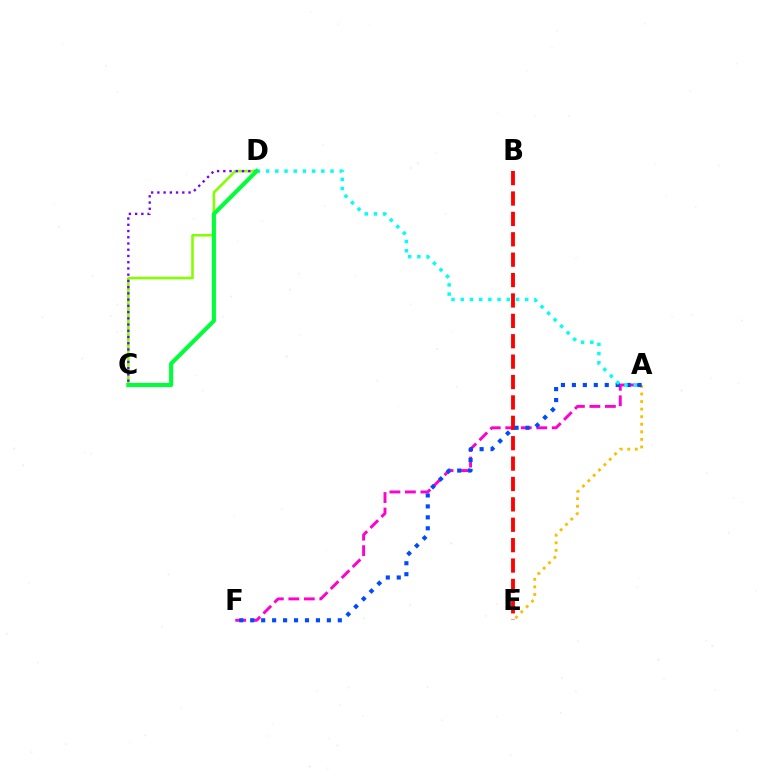{('A', 'E'): [{'color': '#ffbd00', 'line_style': 'dotted', 'thickness': 2.06}], ('A', 'F'): [{'color': '#ff00cf', 'line_style': 'dashed', 'thickness': 2.11}, {'color': '#004bff', 'line_style': 'dotted', 'thickness': 2.97}], ('C', 'D'): [{'color': '#84ff00', 'line_style': 'solid', 'thickness': 1.87}, {'color': '#7200ff', 'line_style': 'dotted', 'thickness': 1.69}, {'color': '#00ff39', 'line_style': 'solid', 'thickness': 2.95}], ('B', 'E'): [{'color': '#ff0000', 'line_style': 'dashed', 'thickness': 2.77}], ('A', 'D'): [{'color': '#00fff6', 'line_style': 'dotted', 'thickness': 2.5}]}